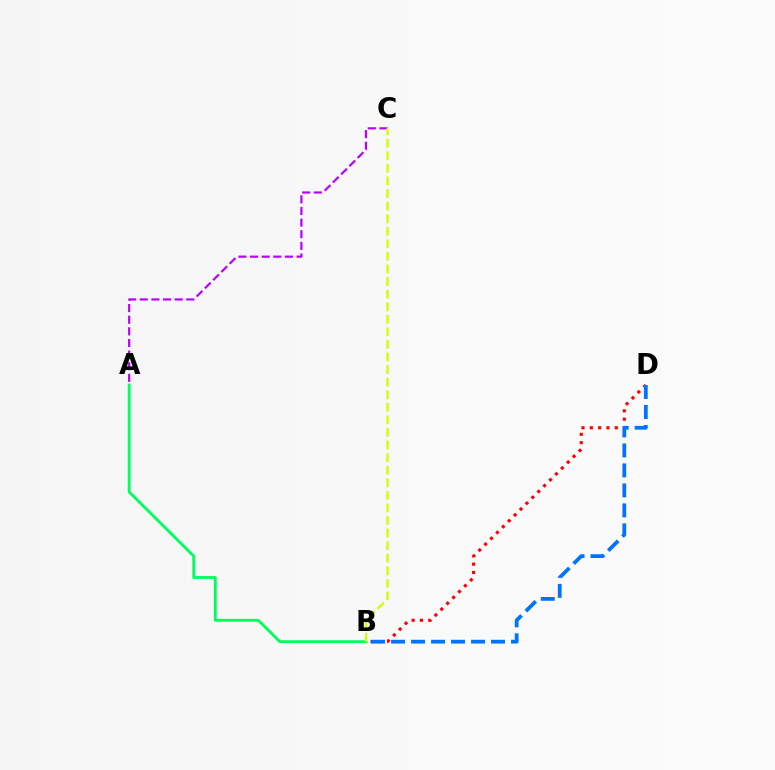{('A', 'B'): [{'color': '#00ff5c', 'line_style': 'solid', 'thickness': 2.05}], ('B', 'D'): [{'color': '#ff0000', 'line_style': 'dotted', 'thickness': 2.26}, {'color': '#0074ff', 'line_style': 'dashed', 'thickness': 2.72}], ('A', 'C'): [{'color': '#b900ff', 'line_style': 'dashed', 'thickness': 1.58}], ('B', 'C'): [{'color': '#d1ff00', 'line_style': 'dashed', 'thickness': 1.71}]}